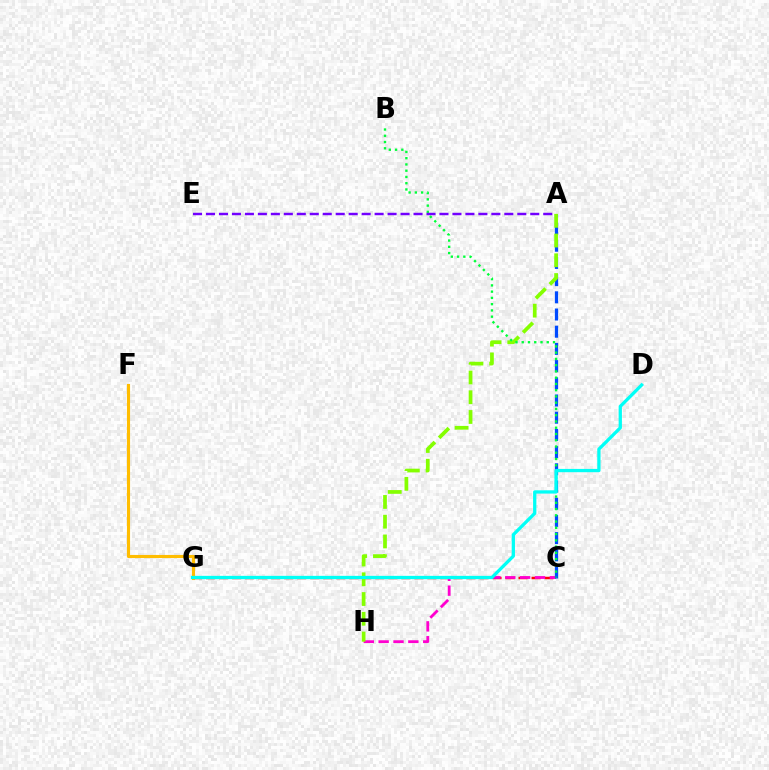{('C', 'G'): [{'color': '#ff0000', 'line_style': 'dashed', 'thickness': 1.77}], ('C', 'H'): [{'color': '#ff00cf', 'line_style': 'dashed', 'thickness': 2.02}], ('A', 'C'): [{'color': '#004bff', 'line_style': 'dashed', 'thickness': 2.34}], ('A', 'H'): [{'color': '#84ff00', 'line_style': 'dashed', 'thickness': 2.68}], ('F', 'G'): [{'color': '#ffbd00', 'line_style': 'solid', 'thickness': 2.24}], ('B', 'C'): [{'color': '#00ff39', 'line_style': 'dotted', 'thickness': 1.7}], ('A', 'E'): [{'color': '#7200ff', 'line_style': 'dashed', 'thickness': 1.76}], ('D', 'G'): [{'color': '#00fff6', 'line_style': 'solid', 'thickness': 2.36}]}